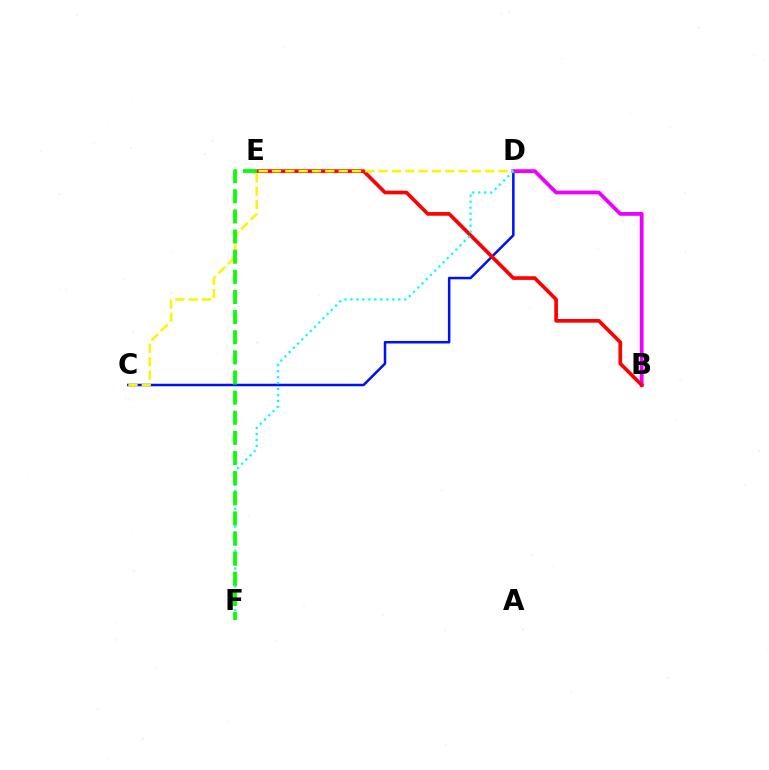{('C', 'D'): [{'color': '#0010ff', 'line_style': 'solid', 'thickness': 1.81}, {'color': '#fcf500', 'line_style': 'dashed', 'thickness': 1.81}], ('B', 'D'): [{'color': '#ee00ff', 'line_style': 'solid', 'thickness': 2.72}], ('B', 'E'): [{'color': '#ff0000', 'line_style': 'solid', 'thickness': 2.64}], ('D', 'F'): [{'color': '#00fff6', 'line_style': 'dotted', 'thickness': 1.62}], ('E', 'F'): [{'color': '#08ff00', 'line_style': 'dashed', 'thickness': 2.74}]}